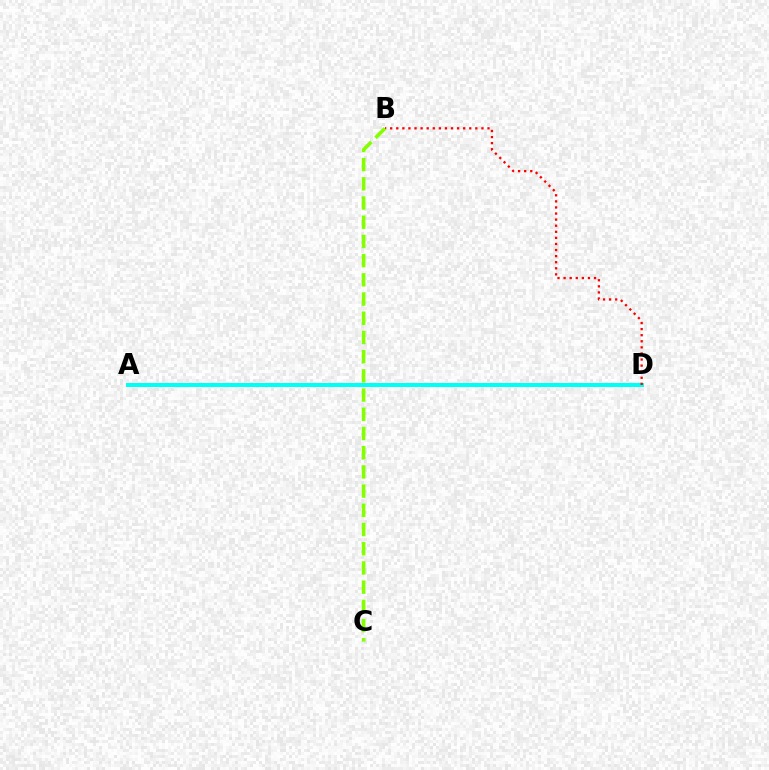{('A', 'D'): [{'color': '#7200ff', 'line_style': 'solid', 'thickness': 1.52}, {'color': '#00fff6', 'line_style': 'solid', 'thickness': 2.87}], ('B', 'D'): [{'color': '#ff0000', 'line_style': 'dotted', 'thickness': 1.65}], ('B', 'C'): [{'color': '#84ff00', 'line_style': 'dashed', 'thickness': 2.61}]}